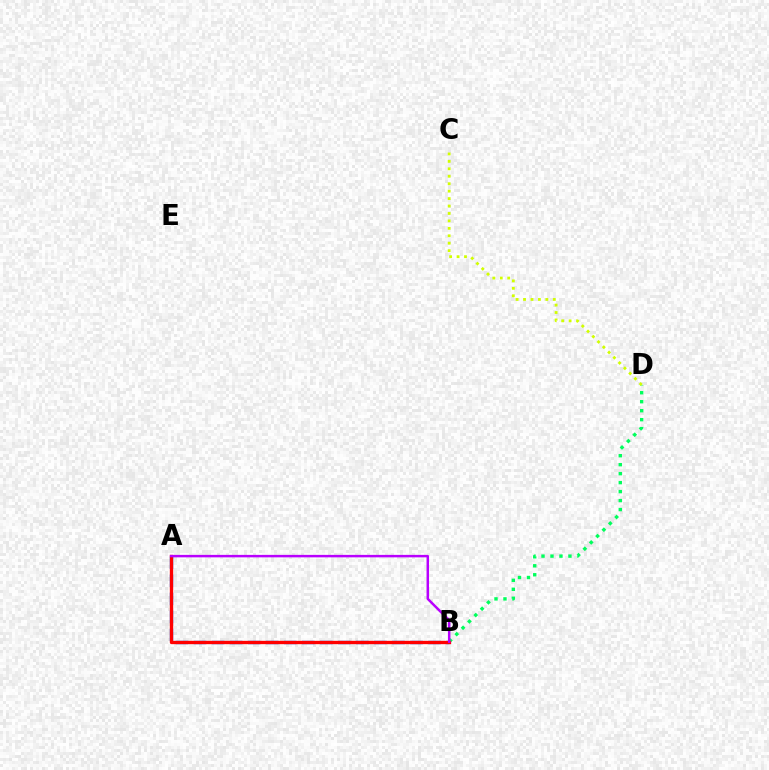{('B', 'D'): [{'color': '#00ff5c', 'line_style': 'dotted', 'thickness': 2.44}], ('C', 'D'): [{'color': '#d1ff00', 'line_style': 'dotted', 'thickness': 2.02}], ('A', 'B'): [{'color': '#0074ff', 'line_style': 'dashed', 'thickness': 2.45}, {'color': '#ff0000', 'line_style': 'solid', 'thickness': 2.4}, {'color': '#b900ff', 'line_style': 'solid', 'thickness': 1.78}]}